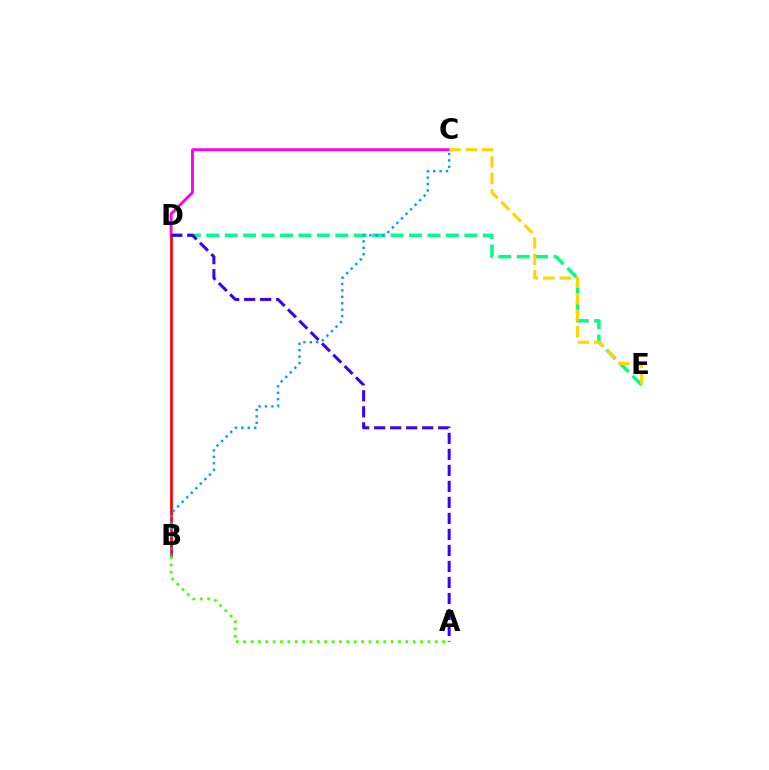{('D', 'E'): [{'color': '#00ff86', 'line_style': 'dashed', 'thickness': 2.5}], ('C', 'D'): [{'color': '#ff00ed', 'line_style': 'solid', 'thickness': 2.08}], ('B', 'D'): [{'color': '#ff0000', 'line_style': 'solid', 'thickness': 1.96}], ('C', 'E'): [{'color': '#ffd500', 'line_style': 'dashed', 'thickness': 2.23}], ('A', 'B'): [{'color': '#4fff00', 'line_style': 'dotted', 'thickness': 2.0}], ('B', 'C'): [{'color': '#009eff', 'line_style': 'dotted', 'thickness': 1.75}], ('A', 'D'): [{'color': '#3700ff', 'line_style': 'dashed', 'thickness': 2.18}]}